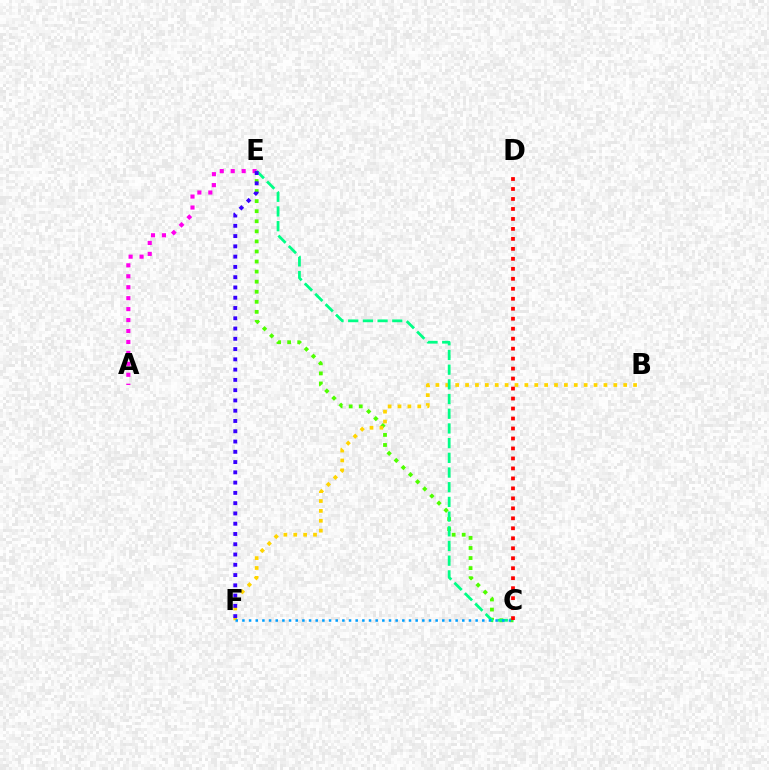{('A', 'E'): [{'color': '#ff00ed', 'line_style': 'dotted', 'thickness': 2.97}], ('C', 'E'): [{'color': '#4fff00', 'line_style': 'dotted', 'thickness': 2.73}, {'color': '#00ff86', 'line_style': 'dashed', 'thickness': 2.0}], ('B', 'F'): [{'color': '#ffd500', 'line_style': 'dotted', 'thickness': 2.69}], ('E', 'F'): [{'color': '#3700ff', 'line_style': 'dotted', 'thickness': 2.79}], ('C', 'F'): [{'color': '#009eff', 'line_style': 'dotted', 'thickness': 1.81}], ('C', 'D'): [{'color': '#ff0000', 'line_style': 'dotted', 'thickness': 2.71}]}